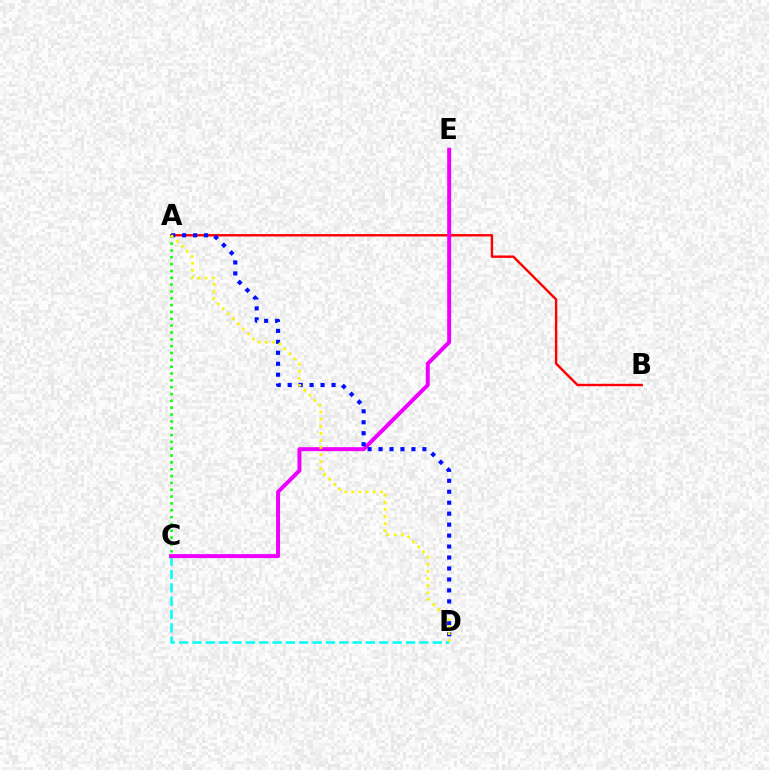{('C', 'D'): [{'color': '#00fff6', 'line_style': 'dashed', 'thickness': 1.81}], ('A', 'B'): [{'color': '#ff0000', 'line_style': 'solid', 'thickness': 1.72}], ('C', 'E'): [{'color': '#ee00ff', 'line_style': 'solid', 'thickness': 2.87}], ('A', 'D'): [{'color': '#0010ff', 'line_style': 'dotted', 'thickness': 2.98}, {'color': '#fcf500', 'line_style': 'dotted', 'thickness': 1.93}], ('A', 'C'): [{'color': '#08ff00', 'line_style': 'dotted', 'thickness': 1.86}]}